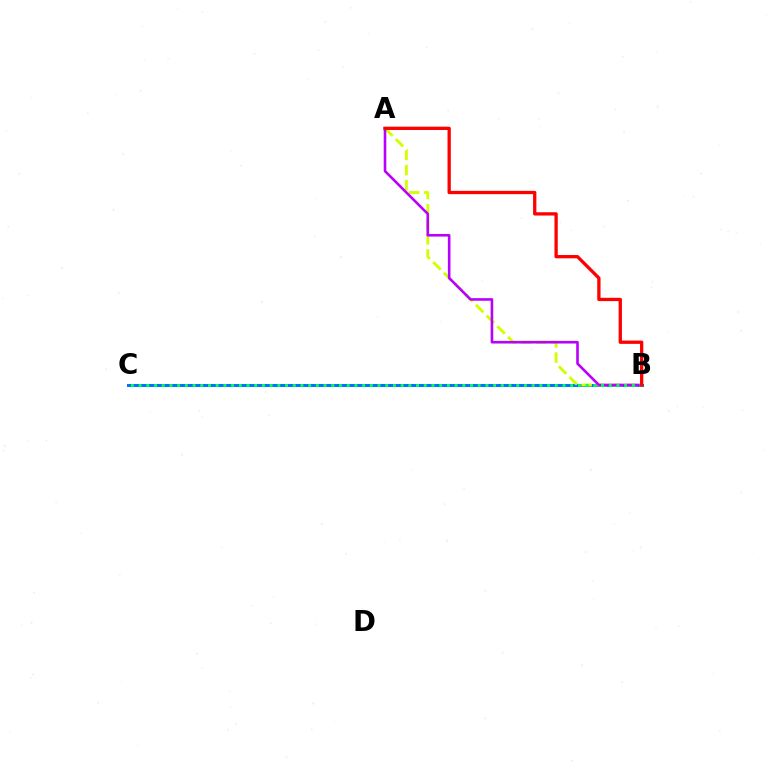{('B', 'C'): [{'color': '#0074ff', 'line_style': 'solid', 'thickness': 2.16}, {'color': '#00ff5c', 'line_style': 'dotted', 'thickness': 2.09}], ('A', 'B'): [{'color': '#d1ff00', 'line_style': 'dashed', 'thickness': 2.05}, {'color': '#b900ff', 'line_style': 'solid', 'thickness': 1.88}, {'color': '#ff0000', 'line_style': 'solid', 'thickness': 2.37}]}